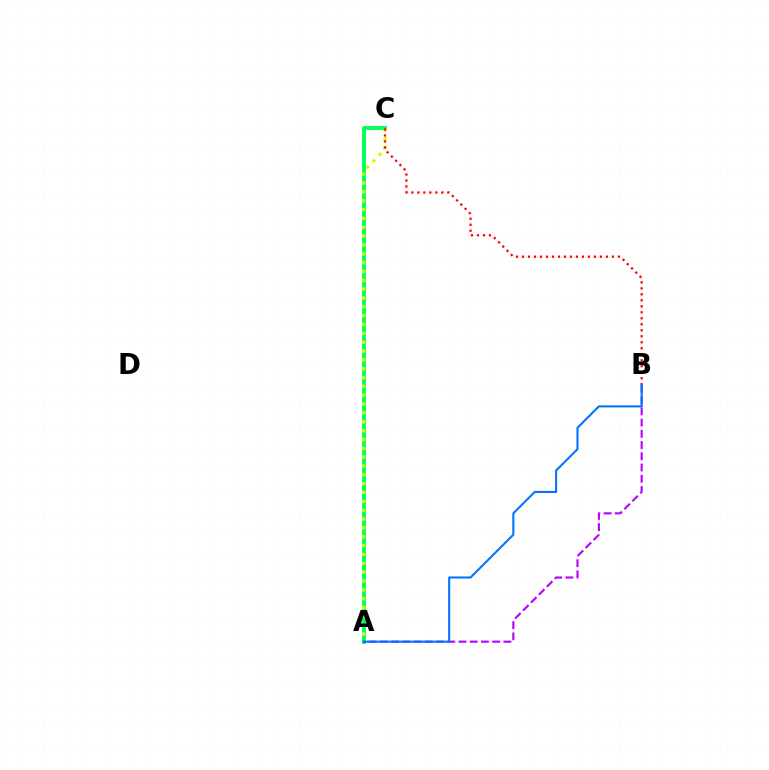{('A', 'C'): [{'color': '#00ff5c', 'line_style': 'solid', 'thickness': 2.8}, {'color': '#d1ff00', 'line_style': 'dotted', 'thickness': 2.4}], ('A', 'B'): [{'color': '#b900ff', 'line_style': 'dashed', 'thickness': 1.53}, {'color': '#0074ff', 'line_style': 'solid', 'thickness': 1.51}], ('B', 'C'): [{'color': '#ff0000', 'line_style': 'dotted', 'thickness': 1.63}]}